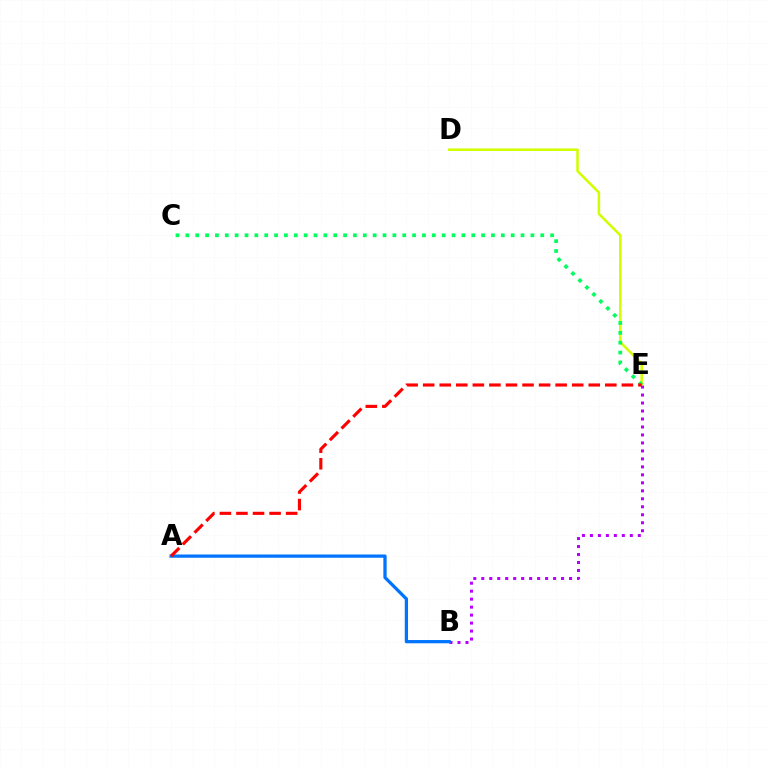{('D', 'E'): [{'color': '#d1ff00', 'line_style': 'solid', 'thickness': 1.82}], ('B', 'E'): [{'color': '#b900ff', 'line_style': 'dotted', 'thickness': 2.17}], ('A', 'B'): [{'color': '#0074ff', 'line_style': 'solid', 'thickness': 2.34}], ('C', 'E'): [{'color': '#00ff5c', 'line_style': 'dotted', 'thickness': 2.68}], ('A', 'E'): [{'color': '#ff0000', 'line_style': 'dashed', 'thickness': 2.25}]}